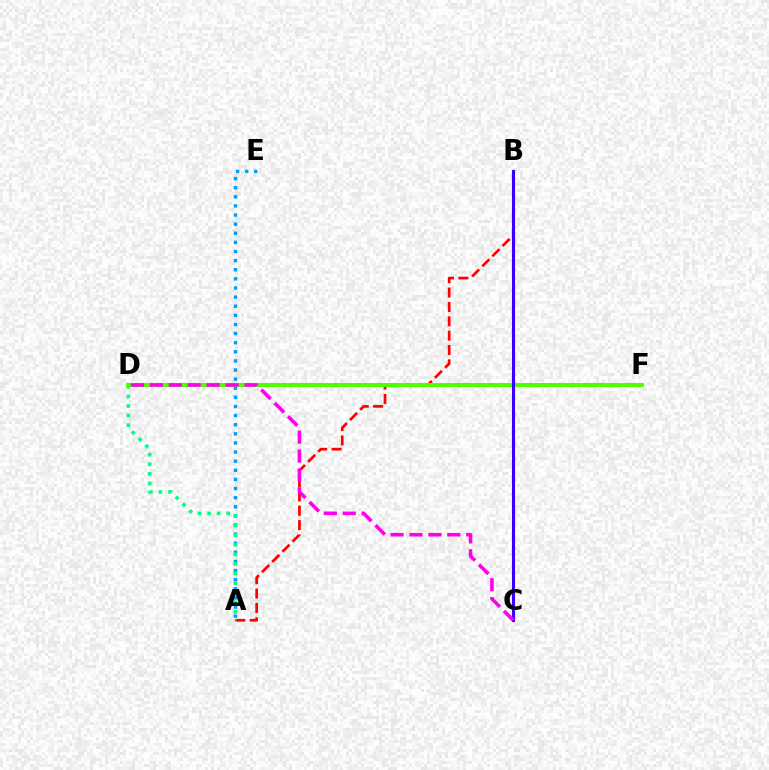{('A', 'B'): [{'color': '#ff0000', 'line_style': 'dashed', 'thickness': 1.95}], ('D', 'F'): [{'color': '#ffd500', 'line_style': 'dotted', 'thickness': 1.69}, {'color': '#4fff00', 'line_style': 'solid', 'thickness': 2.9}], ('A', 'E'): [{'color': '#009eff', 'line_style': 'dotted', 'thickness': 2.48}], ('A', 'D'): [{'color': '#00ff86', 'line_style': 'dotted', 'thickness': 2.61}], ('B', 'C'): [{'color': '#3700ff', 'line_style': 'solid', 'thickness': 2.22}], ('C', 'D'): [{'color': '#ff00ed', 'line_style': 'dashed', 'thickness': 2.57}]}